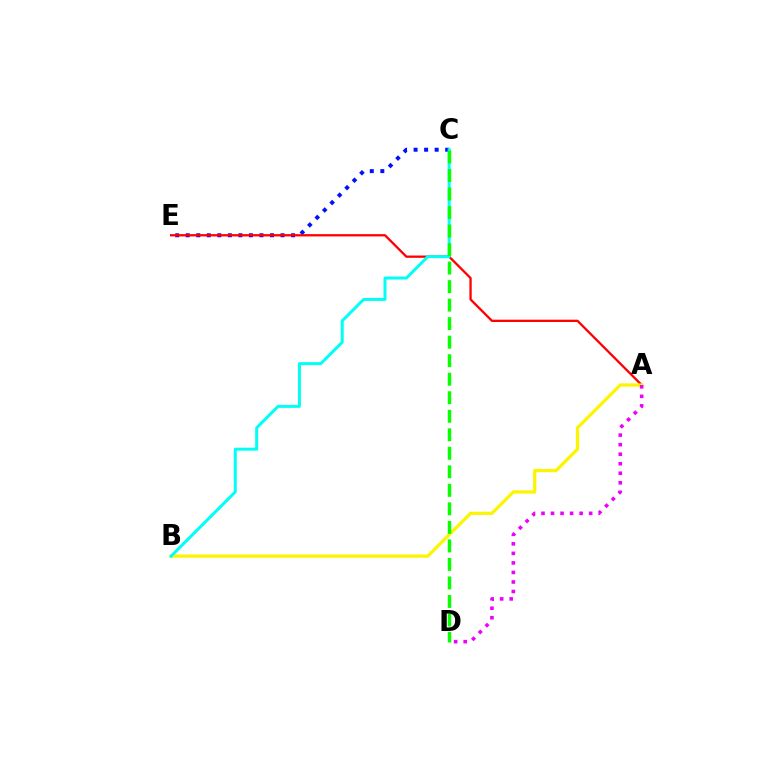{('C', 'E'): [{'color': '#0010ff', 'line_style': 'dotted', 'thickness': 2.86}], ('A', 'E'): [{'color': '#ff0000', 'line_style': 'solid', 'thickness': 1.66}], ('A', 'B'): [{'color': '#fcf500', 'line_style': 'solid', 'thickness': 2.34}], ('B', 'C'): [{'color': '#00fff6', 'line_style': 'solid', 'thickness': 2.15}], ('A', 'D'): [{'color': '#ee00ff', 'line_style': 'dotted', 'thickness': 2.59}], ('C', 'D'): [{'color': '#08ff00', 'line_style': 'dashed', 'thickness': 2.52}]}